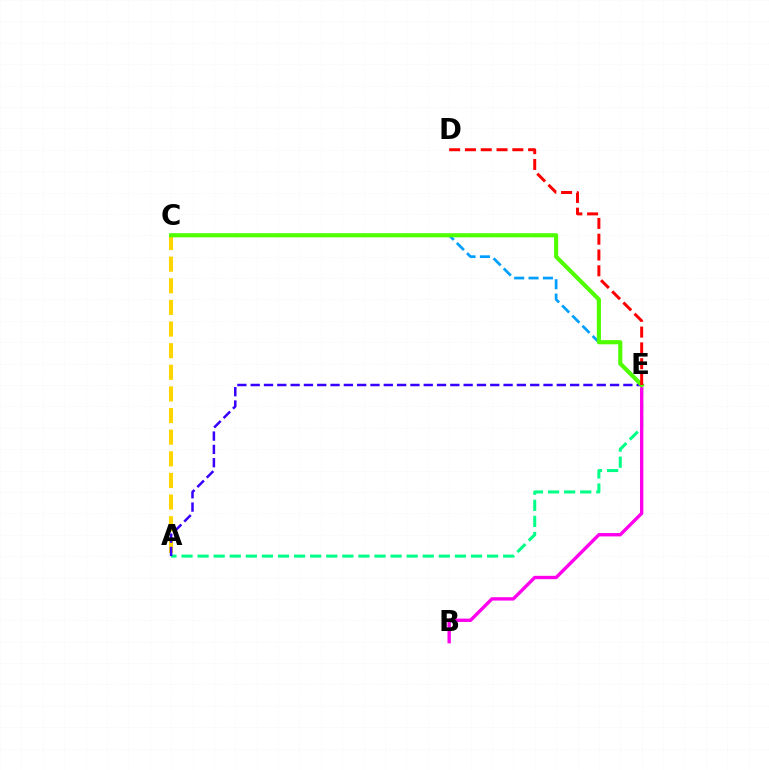{('A', 'E'): [{'color': '#00ff86', 'line_style': 'dashed', 'thickness': 2.18}, {'color': '#3700ff', 'line_style': 'dashed', 'thickness': 1.81}], ('C', 'E'): [{'color': '#009eff', 'line_style': 'dashed', 'thickness': 1.95}, {'color': '#4fff00', 'line_style': 'solid', 'thickness': 2.98}], ('A', 'C'): [{'color': '#ffd500', 'line_style': 'dashed', 'thickness': 2.94}], ('B', 'E'): [{'color': '#ff00ed', 'line_style': 'solid', 'thickness': 2.42}], ('D', 'E'): [{'color': '#ff0000', 'line_style': 'dashed', 'thickness': 2.15}]}